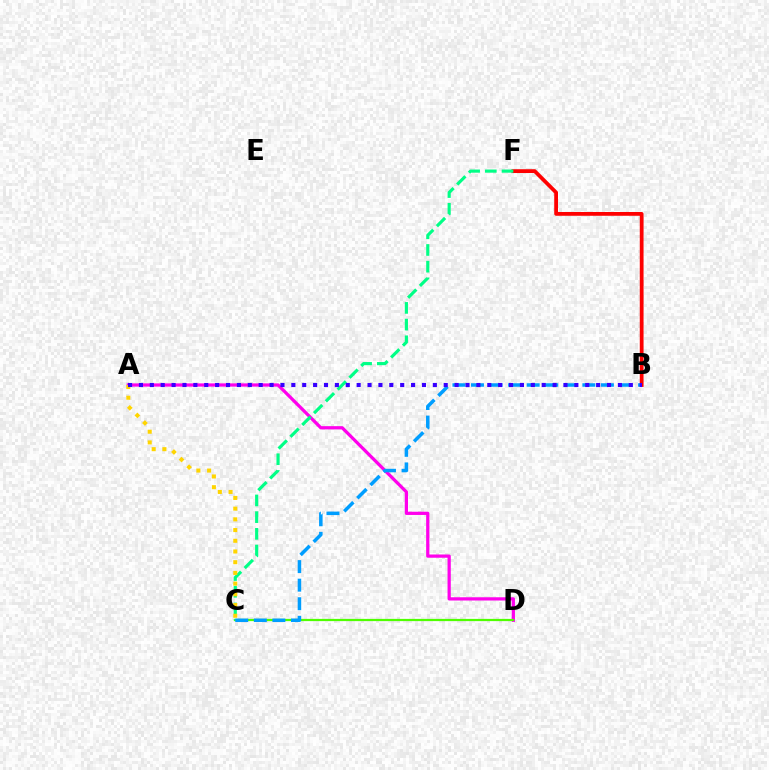{('B', 'F'): [{'color': '#ff0000', 'line_style': 'solid', 'thickness': 2.72}], ('A', 'D'): [{'color': '#ff00ed', 'line_style': 'solid', 'thickness': 2.33}], ('C', 'D'): [{'color': '#4fff00', 'line_style': 'solid', 'thickness': 1.61}], ('C', 'F'): [{'color': '#00ff86', 'line_style': 'dashed', 'thickness': 2.27}], ('A', 'C'): [{'color': '#ffd500', 'line_style': 'dotted', 'thickness': 2.91}], ('B', 'C'): [{'color': '#009eff', 'line_style': 'dashed', 'thickness': 2.52}], ('A', 'B'): [{'color': '#3700ff', 'line_style': 'dotted', 'thickness': 2.96}]}